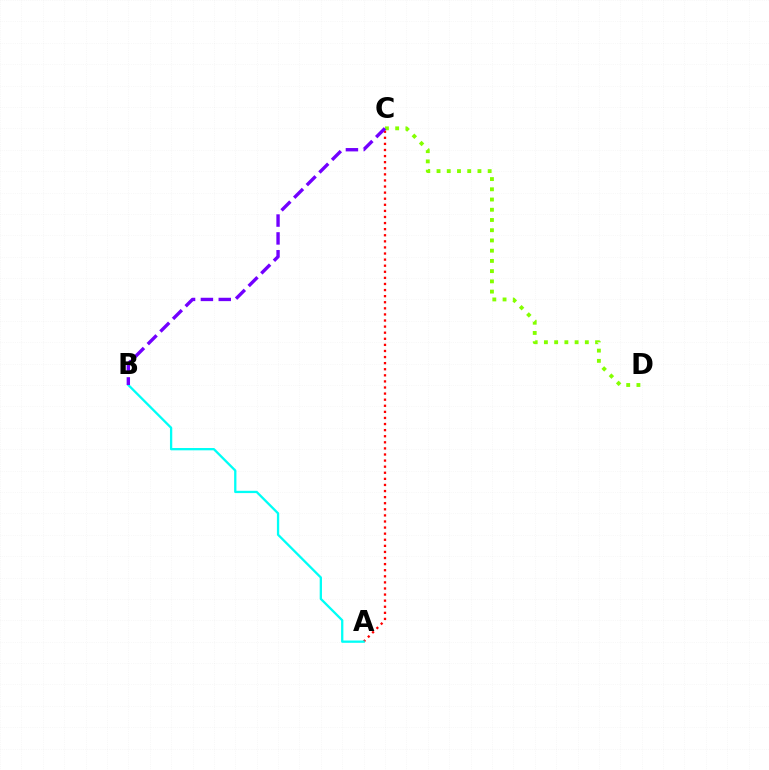{('C', 'D'): [{'color': '#84ff00', 'line_style': 'dotted', 'thickness': 2.78}], ('A', 'C'): [{'color': '#ff0000', 'line_style': 'dotted', 'thickness': 1.65}], ('A', 'B'): [{'color': '#00fff6', 'line_style': 'solid', 'thickness': 1.66}], ('B', 'C'): [{'color': '#7200ff', 'line_style': 'dashed', 'thickness': 2.43}]}